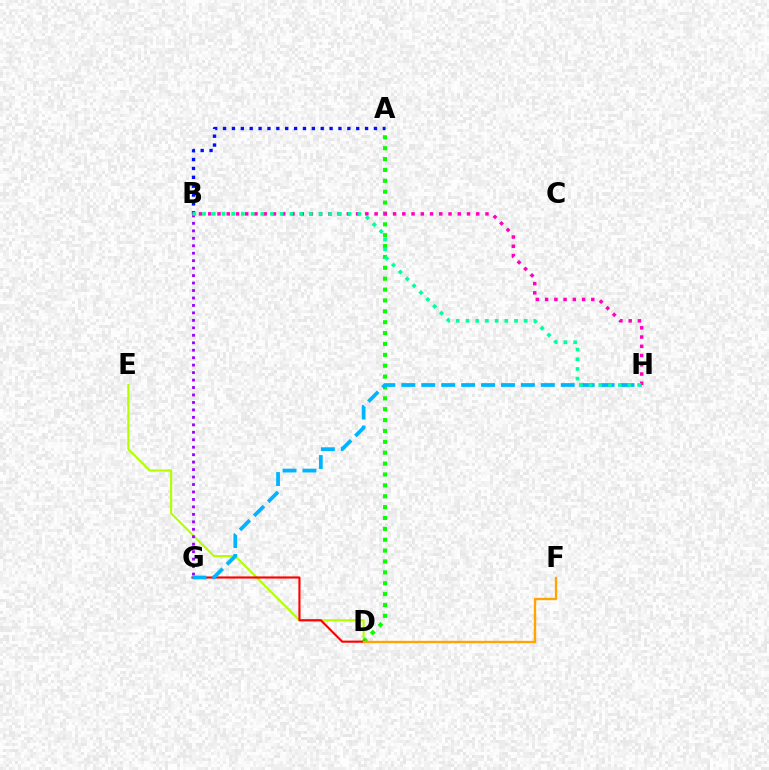{('D', 'E'): [{'color': '#b3ff00', 'line_style': 'solid', 'thickness': 1.54}], ('A', 'D'): [{'color': '#08ff00', 'line_style': 'dotted', 'thickness': 2.95}], ('D', 'G'): [{'color': '#ff0000', 'line_style': 'solid', 'thickness': 1.54}], ('A', 'B'): [{'color': '#0010ff', 'line_style': 'dotted', 'thickness': 2.41}], ('B', 'G'): [{'color': '#9b00ff', 'line_style': 'dotted', 'thickness': 2.03}], ('B', 'H'): [{'color': '#ff00bd', 'line_style': 'dotted', 'thickness': 2.51}, {'color': '#00ff9d', 'line_style': 'dotted', 'thickness': 2.64}], ('G', 'H'): [{'color': '#00b5ff', 'line_style': 'dashed', 'thickness': 2.71}], ('D', 'F'): [{'color': '#ffa500', 'line_style': 'solid', 'thickness': 1.71}]}